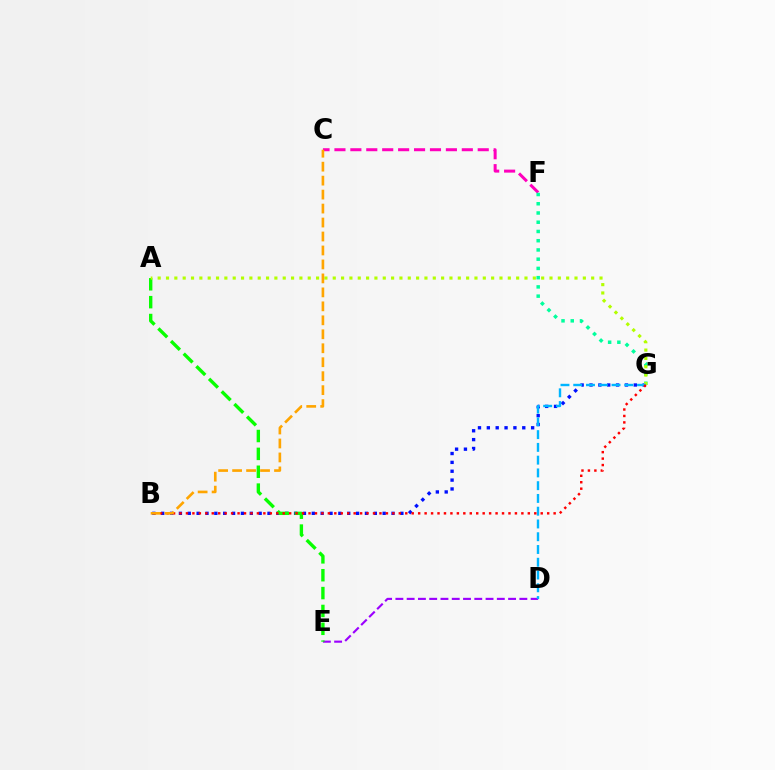{('B', 'G'): [{'color': '#0010ff', 'line_style': 'dotted', 'thickness': 2.41}, {'color': '#ff0000', 'line_style': 'dotted', 'thickness': 1.75}], ('C', 'F'): [{'color': '#ff00bd', 'line_style': 'dashed', 'thickness': 2.16}], ('D', 'E'): [{'color': '#9b00ff', 'line_style': 'dashed', 'thickness': 1.53}], ('A', 'E'): [{'color': '#08ff00', 'line_style': 'dashed', 'thickness': 2.43}], ('F', 'G'): [{'color': '#00ff9d', 'line_style': 'dotted', 'thickness': 2.51}], ('A', 'G'): [{'color': '#b3ff00', 'line_style': 'dotted', 'thickness': 2.27}], ('D', 'G'): [{'color': '#00b5ff', 'line_style': 'dashed', 'thickness': 1.73}], ('B', 'C'): [{'color': '#ffa500', 'line_style': 'dashed', 'thickness': 1.9}]}